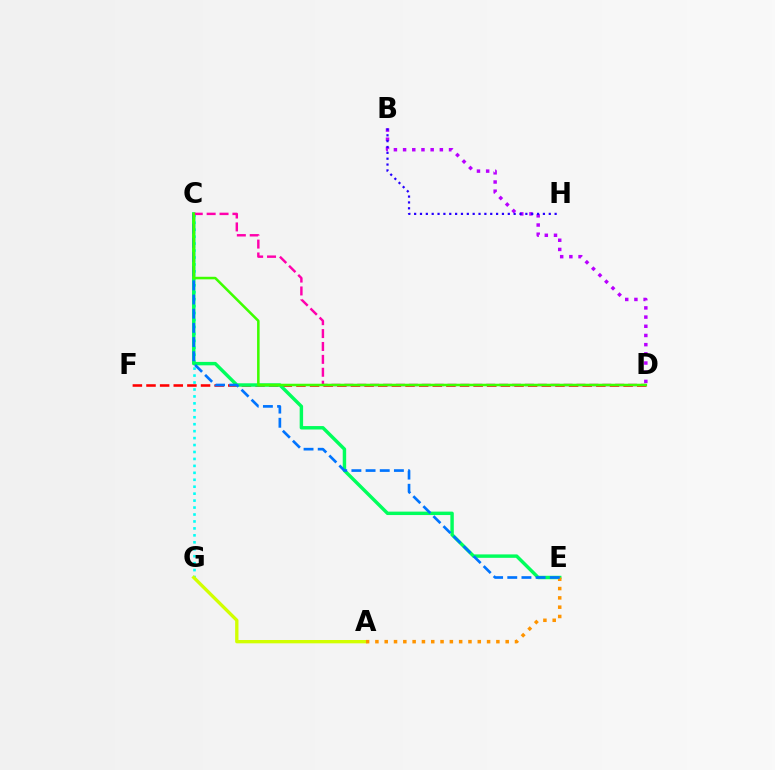{('D', 'F'): [{'color': '#ff0000', 'line_style': 'dashed', 'thickness': 1.85}], ('C', 'G'): [{'color': '#00fff6', 'line_style': 'dotted', 'thickness': 1.89}], ('C', 'E'): [{'color': '#00ff5c', 'line_style': 'solid', 'thickness': 2.47}, {'color': '#0074ff', 'line_style': 'dashed', 'thickness': 1.92}], ('A', 'G'): [{'color': '#d1ff00', 'line_style': 'solid', 'thickness': 2.39}], ('A', 'E'): [{'color': '#ff9400', 'line_style': 'dotted', 'thickness': 2.53}], ('C', 'D'): [{'color': '#ff00ac', 'line_style': 'dashed', 'thickness': 1.75}, {'color': '#3dff00', 'line_style': 'solid', 'thickness': 1.83}], ('B', 'D'): [{'color': '#b900ff', 'line_style': 'dotted', 'thickness': 2.5}], ('B', 'H'): [{'color': '#2500ff', 'line_style': 'dotted', 'thickness': 1.59}]}